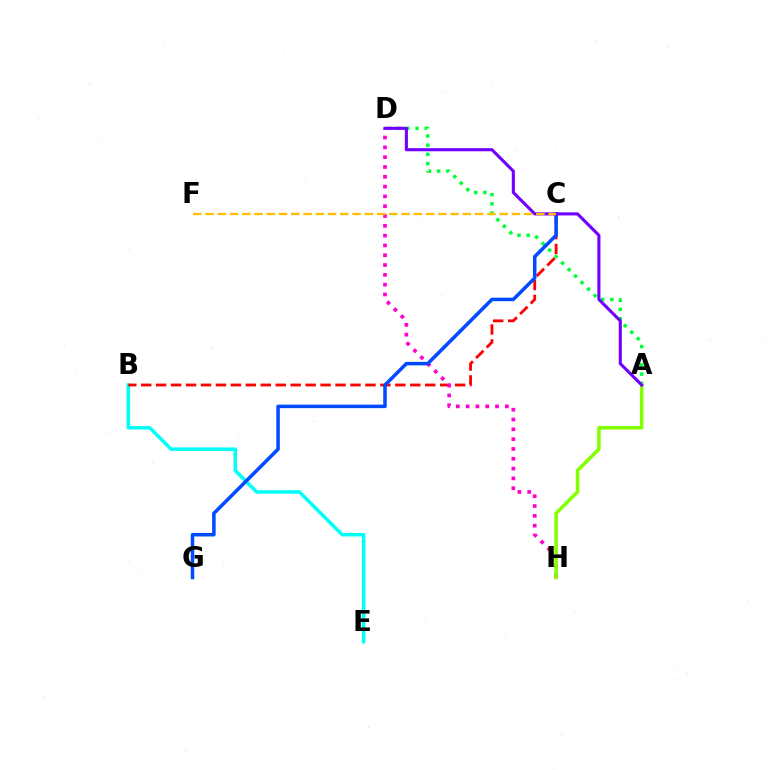{('B', 'E'): [{'color': '#00fff6', 'line_style': 'solid', 'thickness': 2.53}], ('B', 'C'): [{'color': '#ff0000', 'line_style': 'dashed', 'thickness': 2.03}], ('A', 'D'): [{'color': '#00ff39', 'line_style': 'dotted', 'thickness': 2.5}, {'color': '#7200ff', 'line_style': 'solid', 'thickness': 2.24}], ('D', 'H'): [{'color': '#ff00cf', 'line_style': 'dotted', 'thickness': 2.67}], ('C', 'G'): [{'color': '#004bff', 'line_style': 'solid', 'thickness': 2.53}], ('A', 'H'): [{'color': '#84ff00', 'line_style': 'solid', 'thickness': 2.54}], ('C', 'F'): [{'color': '#ffbd00', 'line_style': 'dashed', 'thickness': 1.66}]}